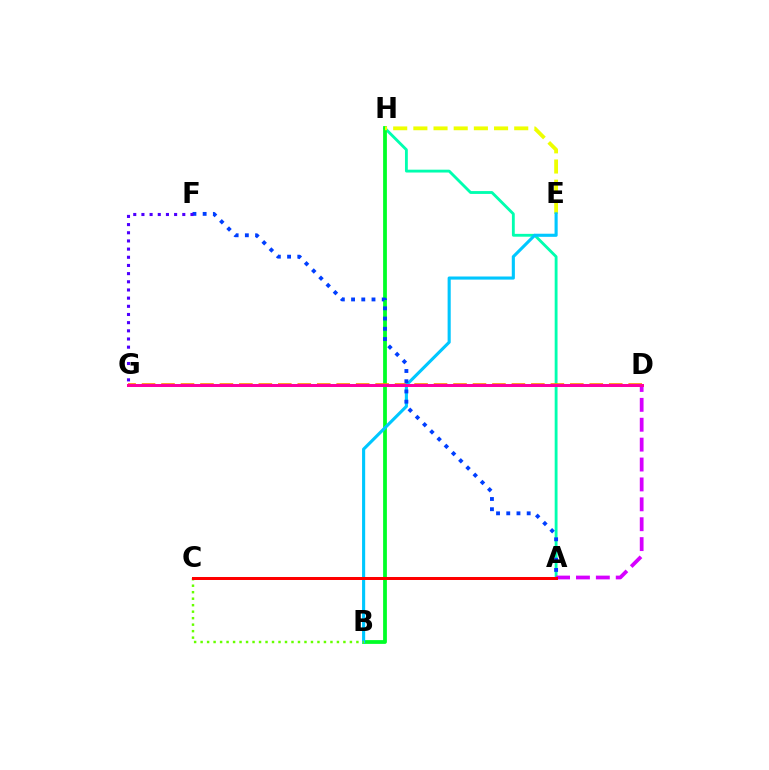{('A', 'H'): [{'color': '#00ffaf', 'line_style': 'solid', 'thickness': 2.05}], ('B', 'H'): [{'color': '#00ff27', 'line_style': 'solid', 'thickness': 2.72}], ('E', 'H'): [{'color': '#eeff00', 'line_style': 'dashed', 'thickness': 2.74}], ('D', 'G'): [{'color': '#ff8800', 'line_style': 'dashed', 'thickness': 2.64}, {'color': '#ff00a0', 'line_style': 'solid', 'thickness': 2.15}], ('B', 'E'): [{'color': '#00c7ff', 'line_style': 'solid', 'thickness': 2.24}], ('A', 'F'): [{'color': '#003fff', 'line_style': 'dotted', 'thickness': 2.78}], ('B', 'C'): [{'color': '#66ff00', 'line_style': 'dotted', 'thickness': 1.76}], ('A', 'D'): [{'color': '#d600ff', 'line_style': 'dashed', 'thickness': 2.7}], ('A', 'C'): [{'color': '#ff0000', 'line_style': 'solid', 'thickness': 2.15}], ('F', 'G'): [{'color': '#4f00ff', 'line_style': 'dotted', 'thickness': 2.22}]}